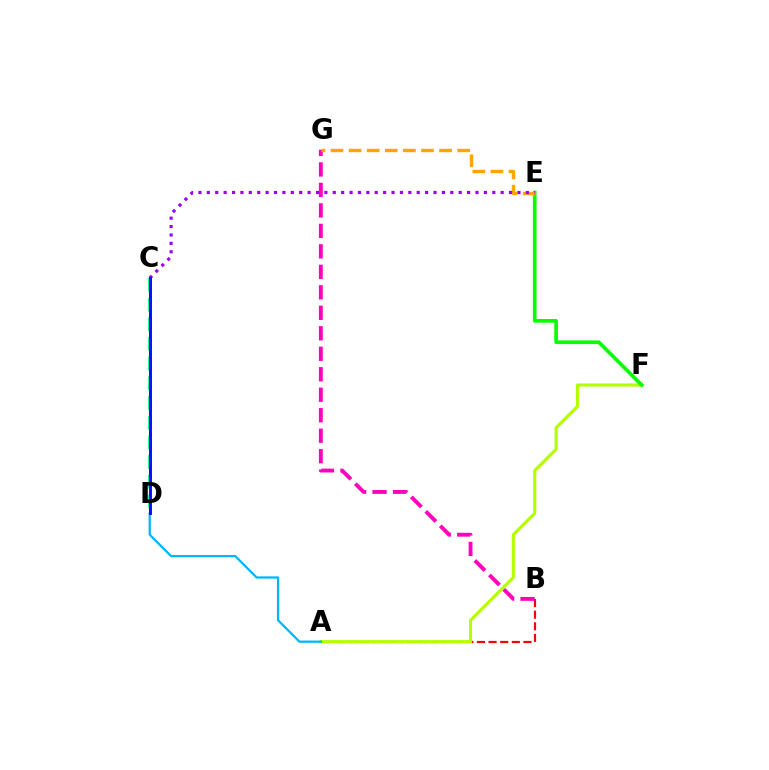{('A', 'B'): [{'color': '#ff0000', 'line_style': 'dashed', 'thickness': 1.58}], ('A', 'F'): [{'color': '#b3ff00', 'line_style': 'solid', 'thickness': 2.23}], ('A', 'D'): [{'color': '#00b5ff', 'line_style': 'solid', 'thickness': 1.61}], ('B', 'G'): [{'color': '#ff00bd', 'line_style': 'dashed', 'thickness': 2.78}], ('E', 'F'): [{'color': '#08ff00', 'line_style': 'solid', 'thickness': 2.65}], ('E', 'G'): [{'color': '#ffa500', 'line_style': 'dashed', 'thickness': 2.46}], ('C', 'D'): [{'color': '#00ff9d', 'line_style': 'dashed', 'thickness': 2.67}, {'color': '#0010ff', 'line_style': 'solid', 'thickness': 2.12}], ('C', 'E'): [{'color': '#9b00ff', 'line_style': 'dotted', 'thickness': 2.28}]}